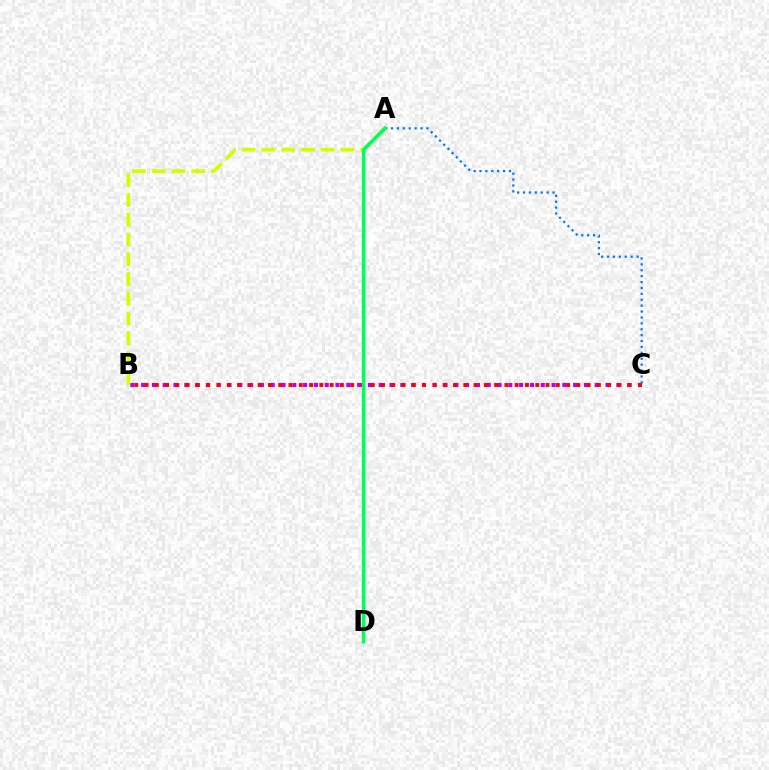{('B', 'C'): [{'color': '#b900ff', 'line_style': 'dotted', 'thickness': 2.93}, {'color': '#ff0000', 'line_style': 'dotted', 'thickness': 2.79}], ('A', 'C'): [{'color': '#0074ff', 'line_style': 'dotted', 'thickness': 1.6}], ('A', 'B'): [{'color': '#d1ff00', 'line_style': 'dashed', 'thickness': 2.68}], ('A', 'D'): [{'color': '#00ff5c', 'line_style': 'solid', 'thickness': 2.58}]}